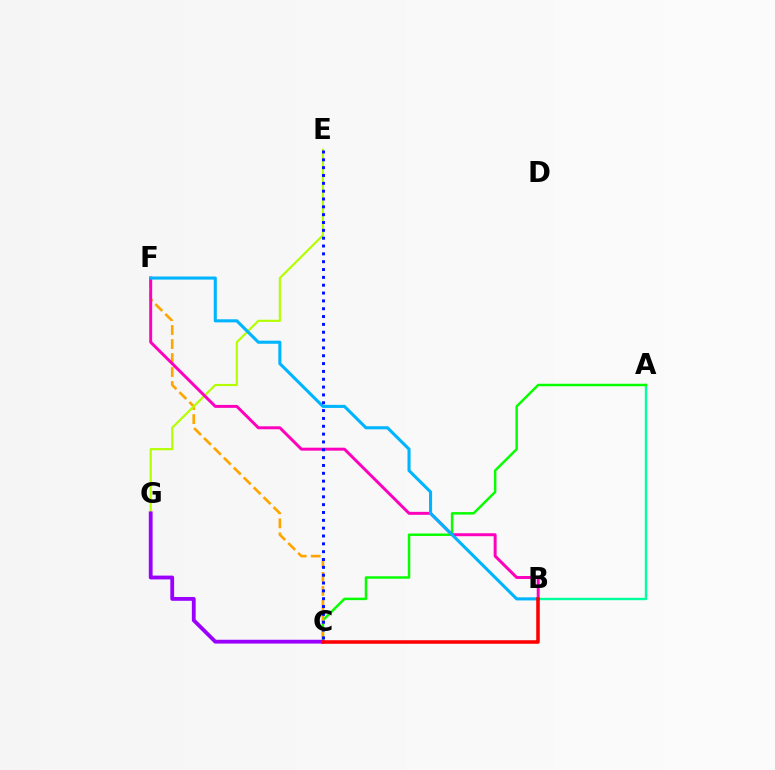{('A', 'B'): [{'color': '#00ff9d', 'line_style': 'solid', 'thickness': 1.72}], ('A', 'C'): [{'color': '#08ff00', 'line_style': 'solid', 'thickness': 1.79}], ('C', 'F'): [{'color': '#ffa500', 'line_style': 'dashed', 'thickness': 1.9}], ('E', 'G'): [{'color': '#b3ff00', 'line_style': 'solid', 'thickness': 1.56}], ('B', 'F'): [{'color': '#ff00bd', 'line_style': 'solid', 'thickness': 2.13}, {'color': '#00b5ff', 'line_style': 'solid', 'thickness': 2.22}], ('C', 'E'): [{'color': '#0010ff', 'line_style': 'dotted', 'thickness': 2.13}], ('C', 'G'): [{'color': '#9b00ff', 'line_style': 'solid', 'thickness': 2.74}], ('B', 'C'): [{'color': '#ff0000', 'line_style': 'solid', 'thickness': 2.56}]}